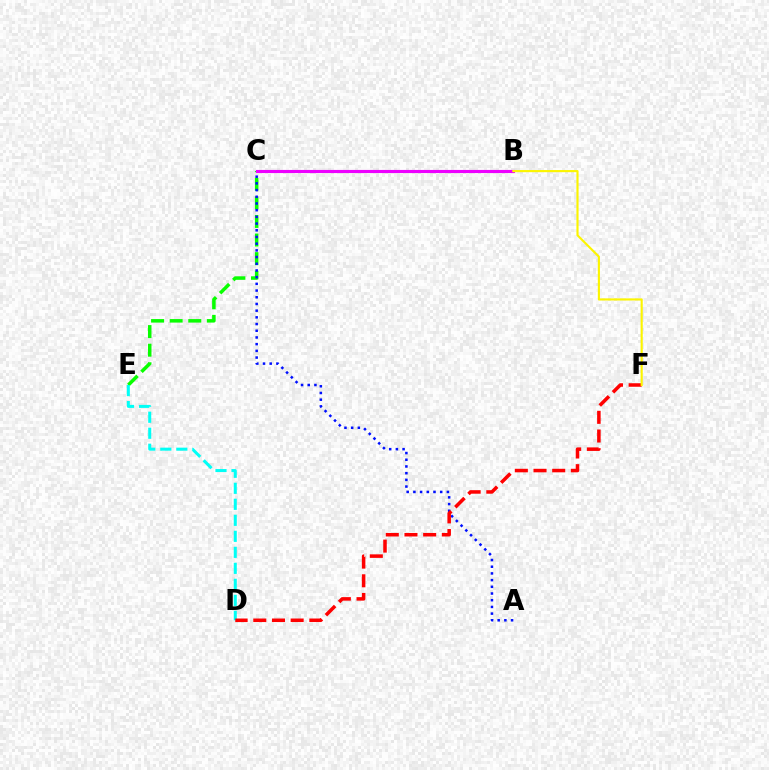{('C', 'E'): [{'color': '#08ff00', 'line_style': 'dashed', 'thickness': 2.53}], ('A', 'C'): [{'color': '#0010ff', 'line_style': 'dotted', 'thickness': 1.82}], ('D', 'E'): [{'color': '#00fff6', 'line_style': 'dashed', 'thickness': 2.17}], ('B', 'C'): [{'color': '#ee00ff', 'line_style': 'solid', 'thickness': 2.25}], ('D', 'F'): [{'color': '#ff0000', 'line_style': 'dashed', 'thickness': 2.54}], ('B', 'F'): [{'color': '#fcf500', 'line_style': 'solid', 'thickness': 1.54}]}